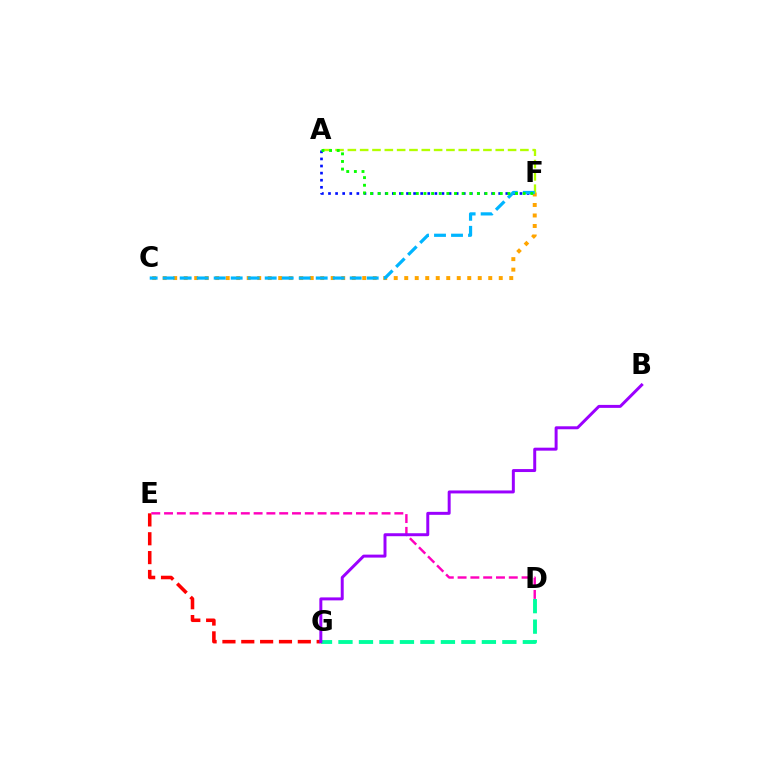{('E', 'G'): [{'color': '#ff0000', 'line_style': 'dashed', 'thickness': 2.56}], ('A', 'F'): [{'color': '#0010ff', 'line_style': 'dotted', 'thickness': 1.93}, {'color': '#b3ff00', 'line_style': 'dashed', 'thickness': 1.67}, {'color': '#08ff00', 'line_style': 'dotted', 'thickness': 2.07}], ('D', 'G'): [{'color': '#00ff9d', 'line_style': 'dashed', 'thickness': 2.78}], ('C', 'F'): [{'color': '#ffa500', 'line_style': 'dotted', 'thickness': 2.85}, {'color': '#00b5ff', 'line_style': 'dashed', 'thickness': 2.31}], ('D', 'E'): [{'color': '#ff00bd', 'line_style': 'dashed', 'thickness': 1.74}], ('B', 'G'): [{'color': '#9b00ff', 'line_style': 'solid', 'thickness': 2.14}]}